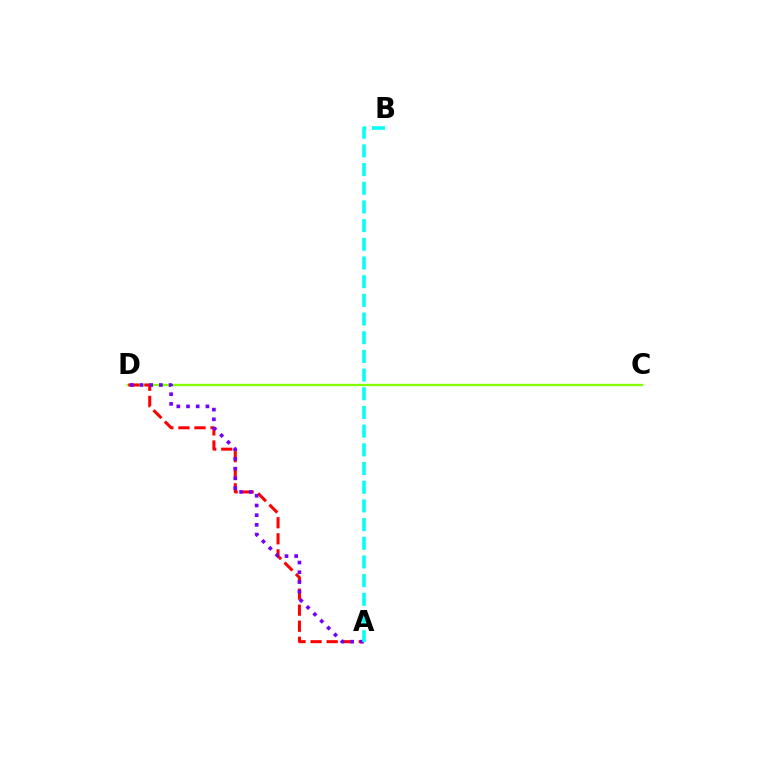{('C', 'D'): [{'color': '#84ff00', 'line_style': 'solid', 'thickness': 1.67}], ('A', 'D'): [{'color': '#ff0000', 'line_style': 'dashed', 'thickness': 2.18}, {'color': '#7200ff', 'line_style': 'dotted', 'thickness': 2.64}], ('A', 'B'): [{'color': '#00fff6', 'line_style': 'dashed', 'thickness': 2.54}]}